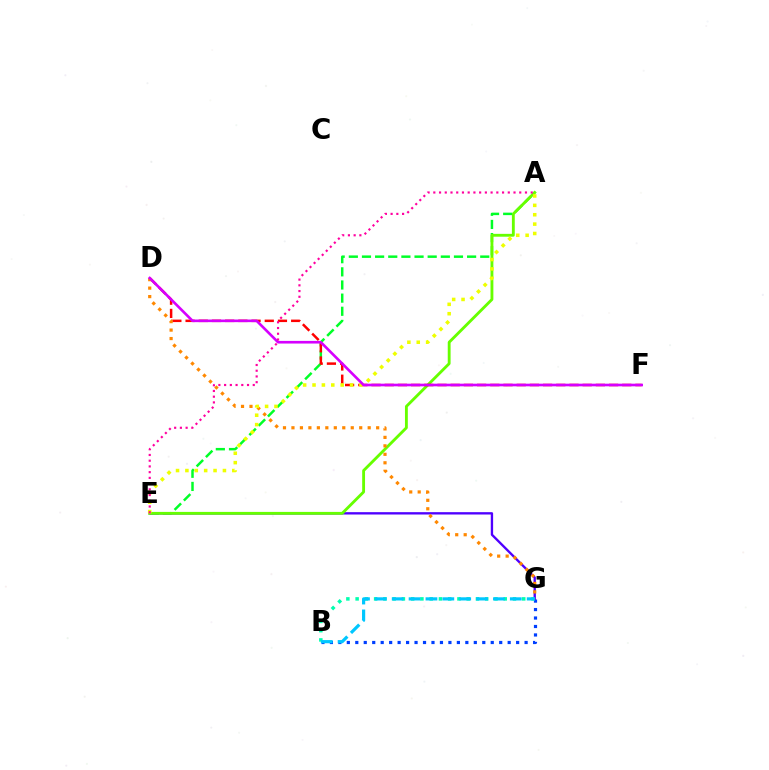{('B', 'G'): [{'color': '#003fff', 'line_style': 'dotted', 'thickness': 2.3}, {'color': '#00ffaf', 'line_style': 'dotted', 'thickness': 2.51}, {'color': '#00c7ff', 'line_style': 'dashed', 'thickness': 2.29}], ('A', 'E'): [{'color': '#00ff27', 'line_style': 'dashed', 'thickness': 1.79}, {'color': '#66ff00', 'line_style': 'solid', 'thickness': 2.05}, {'color': '#eeff00', 'line_style': 'dotted', 'thickness': 2.55}, {'color': '#ff00a0', 'line_style': 'dotted', 'thickness': 1.56}], ('E', 'G'): [{'color': '#4f00ff', 'line_style': 'solid', 'thickness': 1.69}], ('D', 'F'): [{'color': '#ff0000', 'line_style': 'dashed', 'thickness': 1.79}, {'color': '#d600ff', 'line_style': 'solid', 'thickness': 1.9}], ('D', 'G'): [{'color': '#ff8800', 'line_style': 'dotted', 'thickness': 2.3}]}